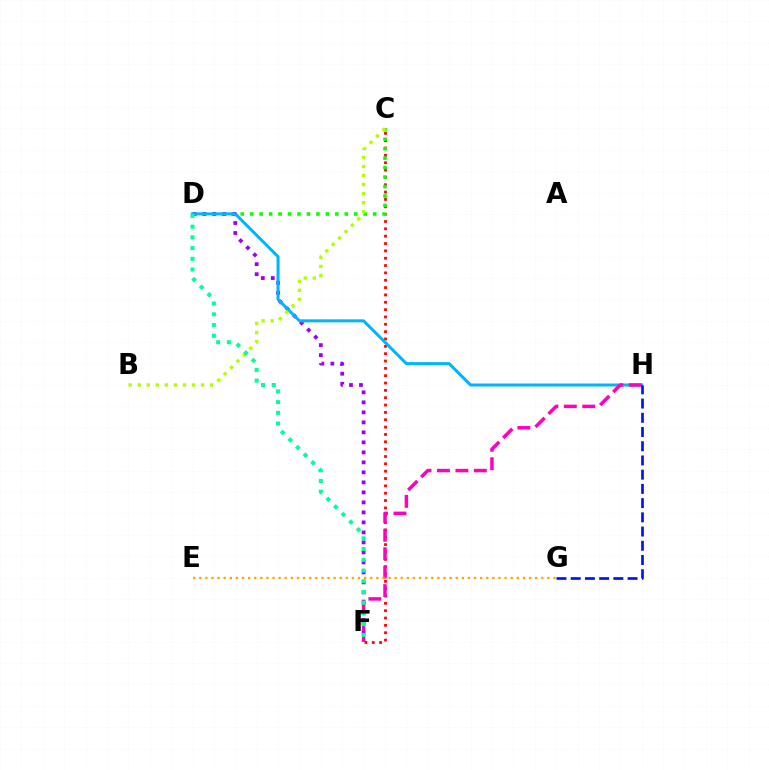{('C', 'F'): [{'color': '#ff0000', 'line_style': 'dotted', 'thickness': 2.0}], ('C', 'D'): [{'color': '#08ff00', 'line_style': 'dotted', 'thickness': 2.57}], ('D', 'F'): [{'color': '#9b00ff', 'line_style': 'dotted', 'thickness': 2.72}, {'color': '#00ff9d', 'line_style': 'dotted', 'thickness': 2.91}], ('D', 'H'): [{'color': '#00b5ff', 'line_style': 'solid', 'thickness': 2.17}], ('F', 'H'): [{'color': '#ff00bd', 'line_style': 'dashed', 'thickness': 2.51}], ('E', 'G'): [{'color': '#ffa500', 'line_style': 'dotted', 'thickness': 1.66}], ('G', 'H'): [{'color': '#0010ff', 'line_style': 'dashed', 'thickness': 1.93}], ('B', 'C'): [{'color': '#b3ff00', 'line_style': 'dotted', 'thickness': 2.46}]}